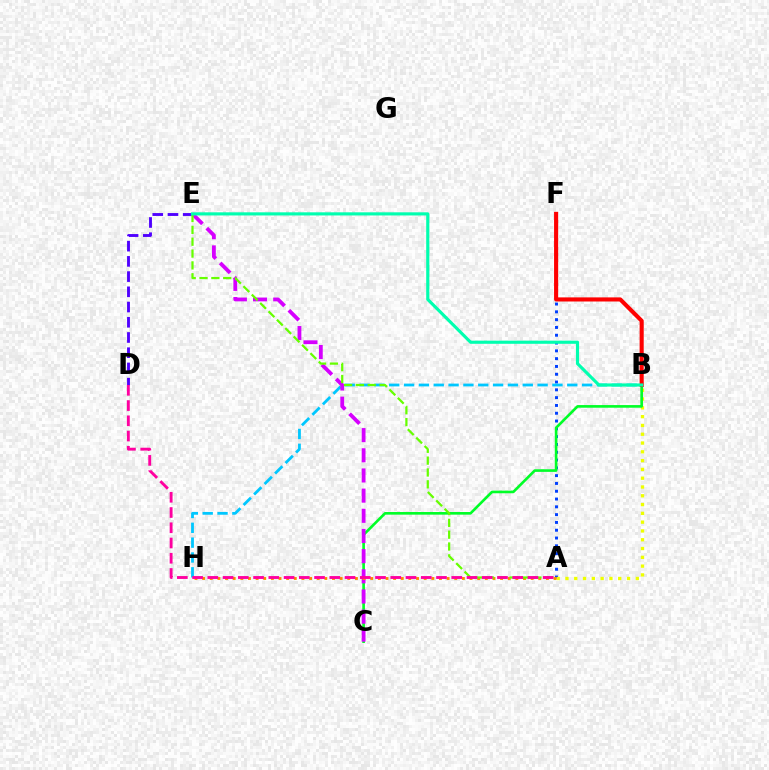{('A', 'F'): [{'color': '#003fff', 'line_style': 'dotted', 'thickness': 2.12}], ('A', 'B'): [{'color': '#eeff00', 'line_style': 'dotted', 'thickness': 2.39}], ('B', 'H'): [{'color': '#00c7ff', 'line_style': 'dashed', 'thickness': 2.02}], ('D', 'E'): [{'color': '#4f00ff', 'line_style': 'dashed', 'thickness': 2.07}], ('B', 'C'): [{'color': '#00ff27', 'line_style': 'solid', 'thickness': 1.9}], ('C', 'E'): [{'color': '#d600ff', 'line_style': 'dashed', 'thickness': 2.74}], ('B', 'F'): [{'color': '#ff0000', 'line_style': 'solid', 'thickness': 2.95}], ('A', 'H'): [{'color': '#ff8800', 'line_style': 'dotted', 'thickness': 2.08}], ('A', 'E'): [{'color': '#66ff00', 'line_style': 'dashed', 'thickness': 1.61}], ('A', 'D'): [{'color': '#ff00a0', 'line_style': 'dashed', 'thickness': 2.07}], ('B', 'E'): [{'color': '#00ffaf', 'line_style': 'solid', 'thickness': 2.26}]}